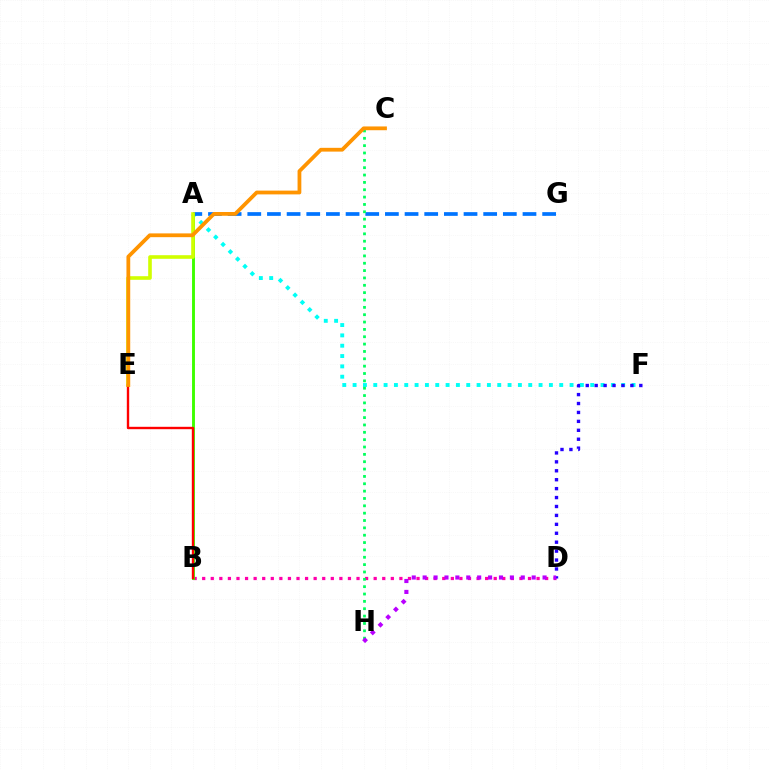{('A', 'F'): [{'color': '#00fff6', 'line_style': 'dotted', 'thickness': 2.81}], ('B', 'D'): [{'color': '#ff00ac', 'line_style': 'dotted', 'thickness': 2.33}], ('A', 'G'): [{'color': '#0074ff', 'line_style': 'dashed', 'thickness': 2.67}], ('D', 'F'): [{'color': '#2500ff', 'line_style': 'dotted', 'thickness': 2.43}], ('A', 'B'): [{'color': '#3dff00', 'line_style': 'solid', 'thickness': 2.09}], ('A', 'E'): [{'color': '#d1ff00', 'line_style': 'solid', 'thickness': 2.6}], ('C', 'H'): [{'color': '#00ff5c', 'line_style': 'dotted', 'thickness': 2.0}], ('B', 'E'): [{'color': '#ff0000', 'line_style': 'solid', 'thickness': 1.72}], ('C', 'E'): [{'color': '#ff9400', 'line_style': 'solid', 'thickness': 2.72}], ('D', 'H'): [{'color': '#b900ff', 'line_style': 'dotted', 'thickness': 2.96}]}